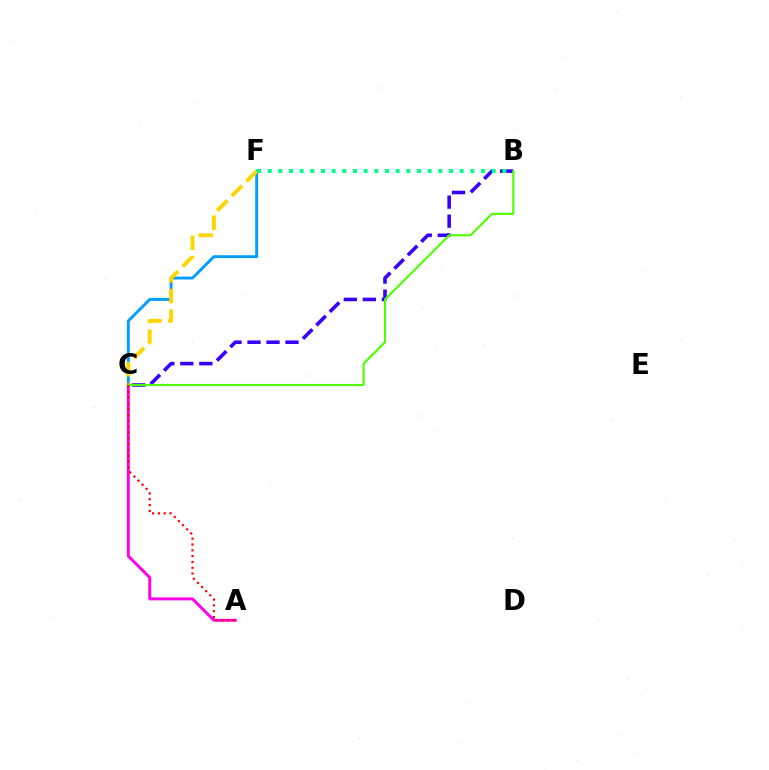{('C', 'F'): [{'color': '#009eff', 'line_style': 'solid', 'thickness': 2.09}, {'color': '#ffd500', 'line_style': 'dashed', 'thickness': 2.81}], ('B', 'C'): [{'color': '#3700ff', 'line_style': 'dashed', 'thickness': 2.58}, {'color': '#4fff00', 'line_style': 'solid', 'thickness': 1.55}], ('A', 'C'): [{'color': '#ff00ed', 'line_style': 'solid', 'thickness': 2.11}, {'color': '#ff0000', 'line_style': 'dotted', 'thickness': 1.58}], ('B', 'F'): [{'color': '#00ff86', 'line_style': 'dotted', 'thickness': 2.9}]}